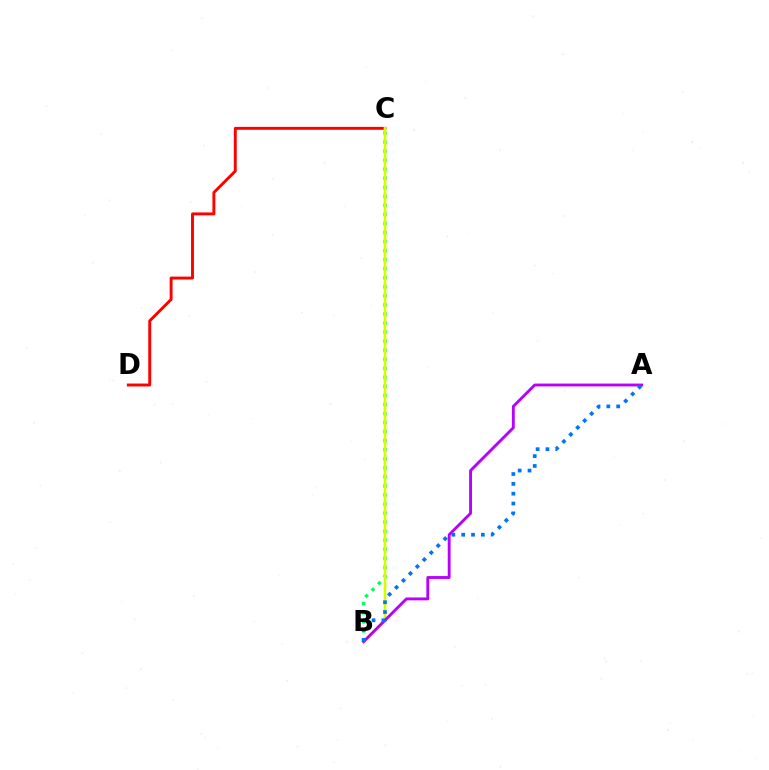{('B', 'C'): [{'color': '#00ff5c', 'line_style': 'dotted', 'thickness': 2.46}, {'color': '#d1ff00', 'line_style': 'solid', 'thickness': 1.92}], ('C', 'D'): [{'color': '#ff0000', 'line_style': 'solid', 'thickness': 2.1}], ('A', 'B'): [{'color': '#b900ff', 'line_style': 'solid', 'thickness': 2.06}, {'color': '#0074ff', 'line_style': 'dotted', 'thickness': 2.67}]}